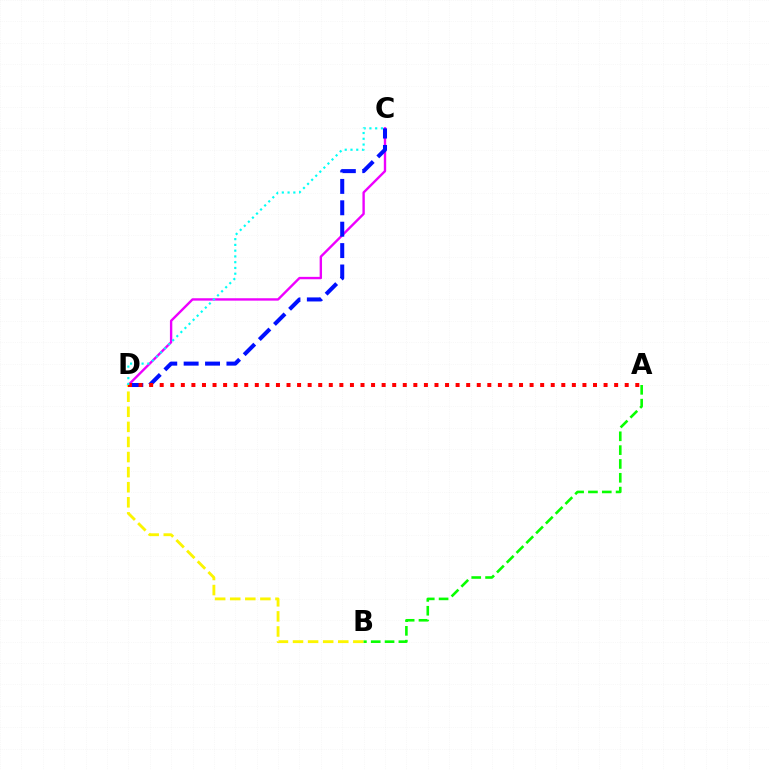{('C', 'D'): [{'color': '#ee00ff', 'line_style': 'solid', 'thickness': 1.72}, {'color': '#0010ff', 'line_style': 'dashed', 'thickness': 2.91}, {'color': '#00fff6', 'line_style': 'dotted', 'thickness': 1.56}], ('B', 'D'): [{'color': '#fcf500', 'line_style': 'dashed', 'thickness': 2.05}], ('A', 'B'): [{'color': '#08ff00', 'line_style': 'dashed', 'thickness': 1.88}], ('A', 'D'): [{'color': '#ff0000', 'line_style': 'dotted', 'thickness': 2.87}]}